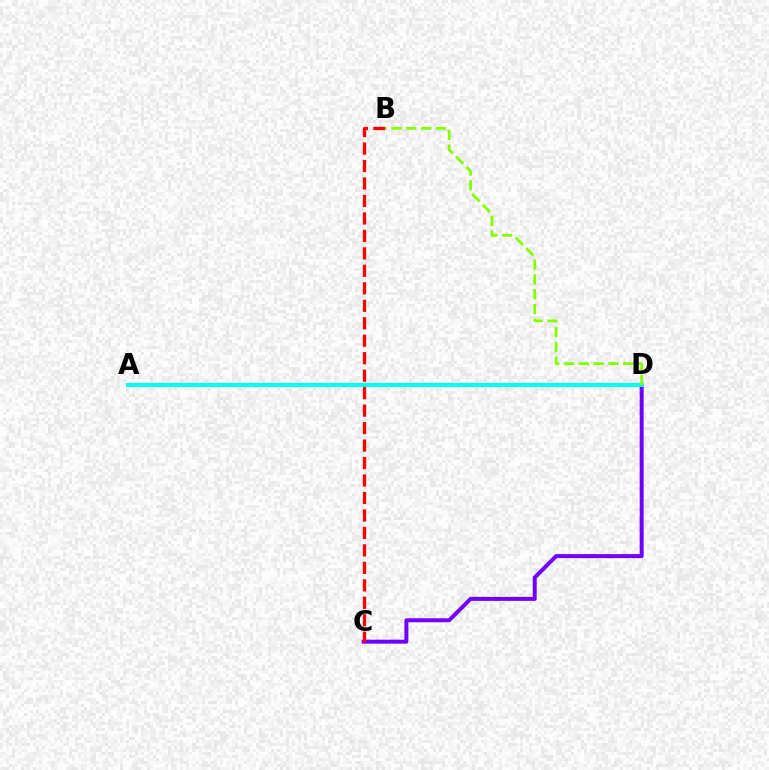{('C', 'D'): [{'color': '#7200ff', 'line_style': 'solid', 'thickness': 2.87}], ('A', 'D'): [{'color': '#00fff6', 'line_style': 'solid', 'thickness': 2.91}], ('B', 'C'): [{'color': '#ff0000', 'line_style': 'dashed', 'thickness': 2.37}], ('B', 'D'): [{'color': '#84ff00', 'line_style': 'dashed', 'thickness': 2.01}]}